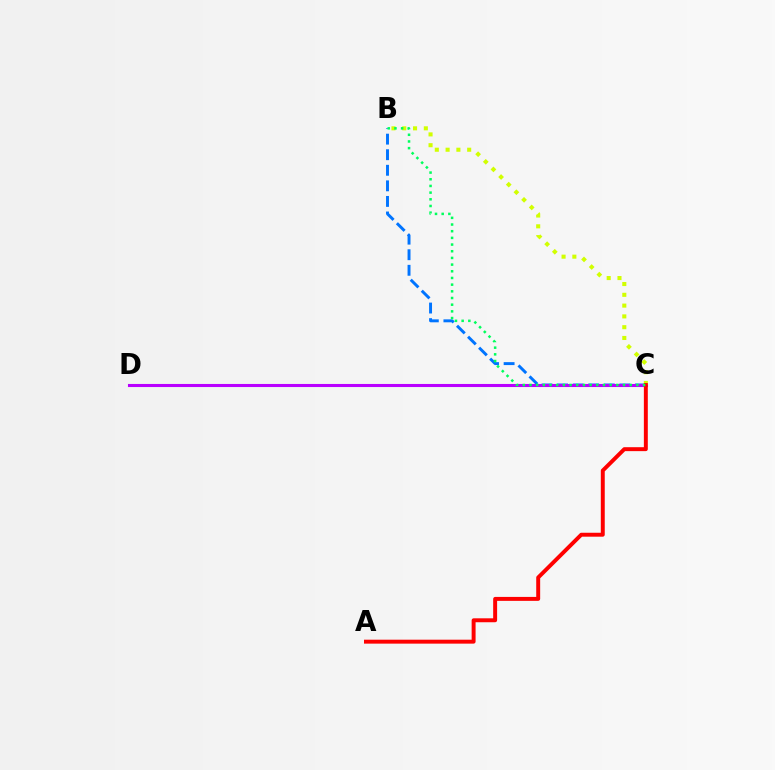{('B', 'C'): [{'color': '#0074ff', 'line_style': 'dashed', 'thickness': 2.11}, {'color': '#d1ff00', 'line_style': 'dotted', 'thickness': 2.93}, {'color': '#00ff5c', 'line_style': 'dotted', 'thickness': 1.81}], ('C', 'D'): [{'color': '#b900ff', 'line_style': 'solid', 'thickness': 2.21}], ('A', 'C'): [{'color': '#ff0000', 'line_style': 'solid', 'thickness': 2.84}]}